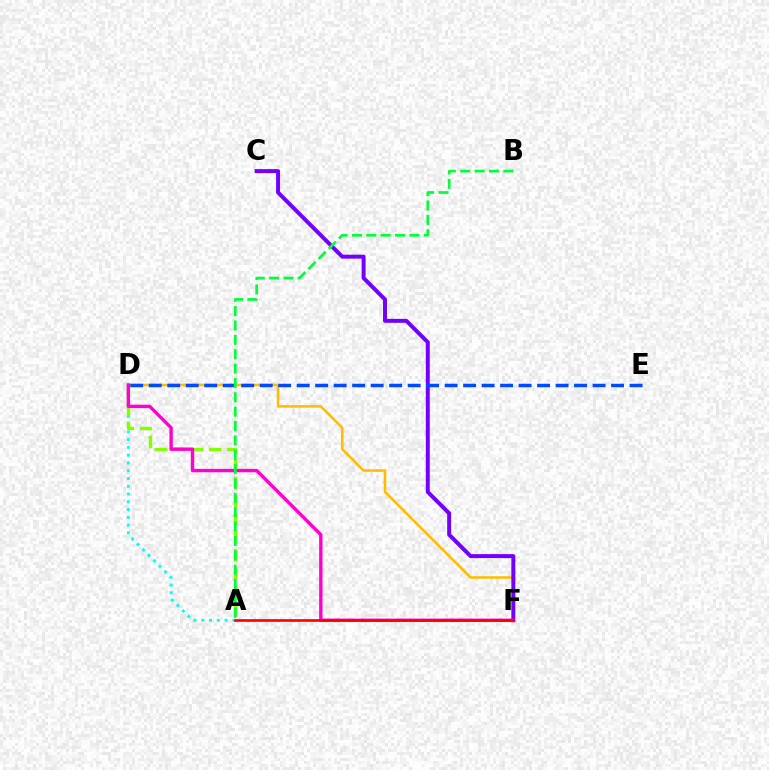{('D', 'F'): [{'color': '#ffbd00', 'line_style': 'solid', 'thickness': 1.83}, {'color': '#ff00cf', 'line_style': 'solid', 'thickness': 2.43}], ('A', 'D'): [{'color': '#00fff6', 'line_style': 'dotted', 'thickness': 2.11}, {'color': '#84ff00', 'line_style': 'dashed', 'thickness': 2.45}], ('C', 'F'): [{'color': '#7200ff', 'line_style': 'solid', 'thickness': 2.86}], ('D', 'E'): [{'color': '#004bff', 'line_style': 'dashed', 'thickness': 2.51}], ('A', 'F'): [{'color': '#ff0000', 'line_style': 'solid', 'thickness': 1.91}], ('A', 'B'): [{'color': '#00ff39', 'line_style': 'dashed', 'thickness': 1.95}]}